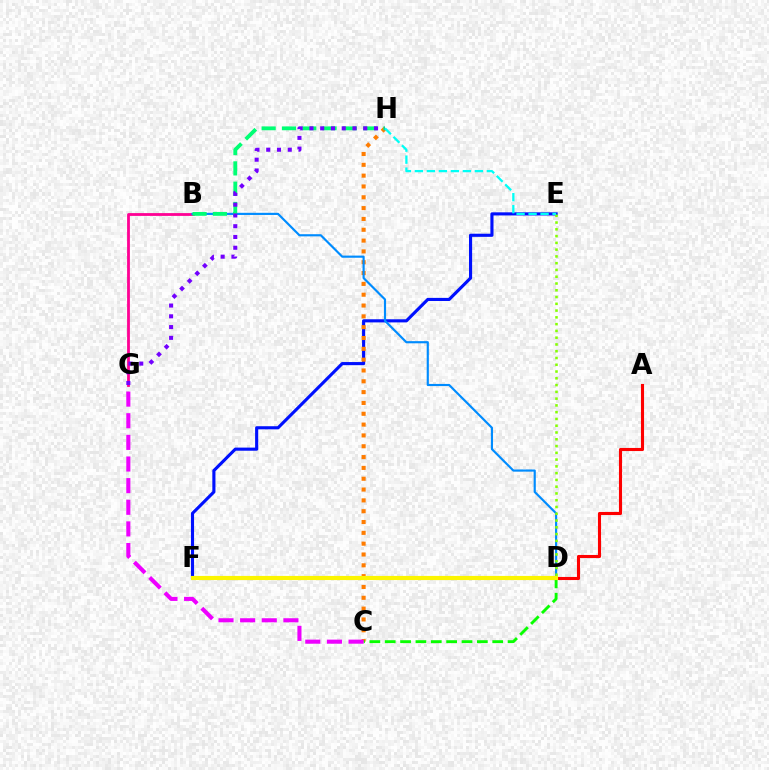{('E', 'F'): [{'color': '#0010ff', 'line_style': 'solid', 'thickness': 2.25}], ('C', 'H'): [{'color': '#ff7c00', 'line_style': 'dotted', 'thickness': 2.94}], ('B', 'G'): [{'color': '#ff0094', 'line_style': 'solid', 'thickness': 2.01}], ('C', 'D'): [{'color': '#08ff00', 'line_style': 'dashed', 'thickness': 2.09}], ('B', 'D'): [{'color': '#008cff', 'line_style': 'solid', 'thickness': 1.55}], ('A', 'D'): [{'color': '#ff0000', 'line_style': 'solid', 'thickness': 2.23}], ('B', 'H'): [{'color': '#00ff74', 'line_style': 'dashed', 'thickness': 2.76}], ('D', 'E'): [{'color': '#84ff00', 'line_style': 'dotted', 'thickness': 1.84}], ('D', 'F'): [{'color': '#fcf500', 'line_style': 'solid', 'thickness': 2.98}], ('C', 'G'): [{'color': '#ee00ff', 'line_style': 'dashed', 'thickness': 2.94}], ('E', 'H'): [{'color': '#00fff6', 'line_style': 'dashed', 'thickness': 1.63}], ('G', 'H'): [{'color': '#7200ff', 'line_style': 'dotted', 'thickness': 2.93}]}